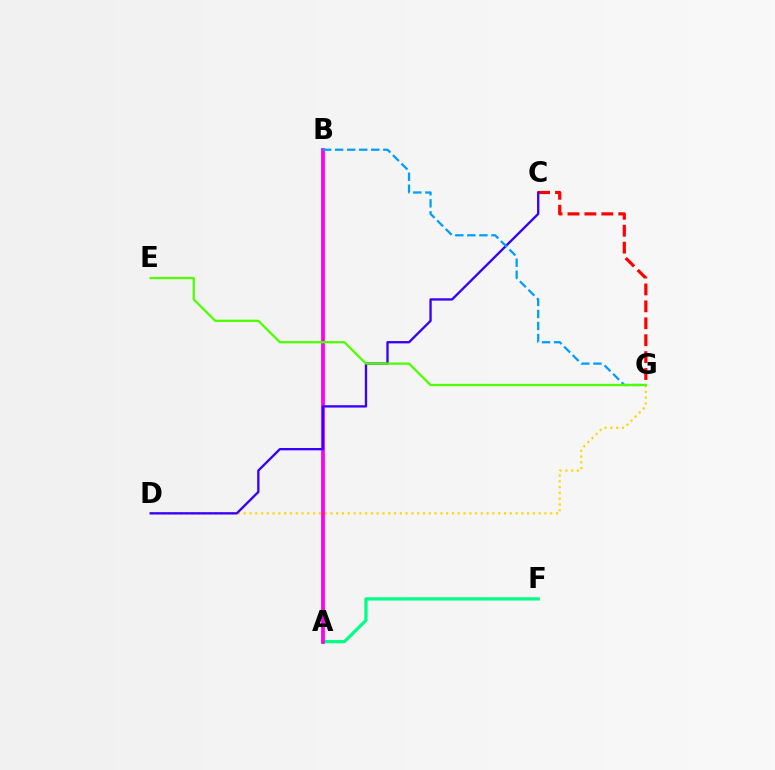{('D', 'G'): [{'color': '#ffd500', 'line_style': 'dotted', 'thickness': 1.57}], ('C', 'G'): [{'color': '#ff0000', 'line_style': 'dashed', 'thickness': 2.3}], ('A', 'F'): [{'color': '#00ff86', 'line_style': 'solid', 'thickness': 2.34}], ('A', 'B'): [{'color': '#ff00ed', 'line_style': 'solid', 'thickness': 2.71}], ('C', 'D'): [{'color': '#3700ff', 'line_style': 'solid', 'thickness': 1.68}], ('B', 'G'): [{'color': '#009eff', 'line_style': 'dashed', 'thickness': 1.64}], ('E', 'G'): [{'color': '#4fff00', 'line_style': 'solid', 'thickness': 1.65}]}